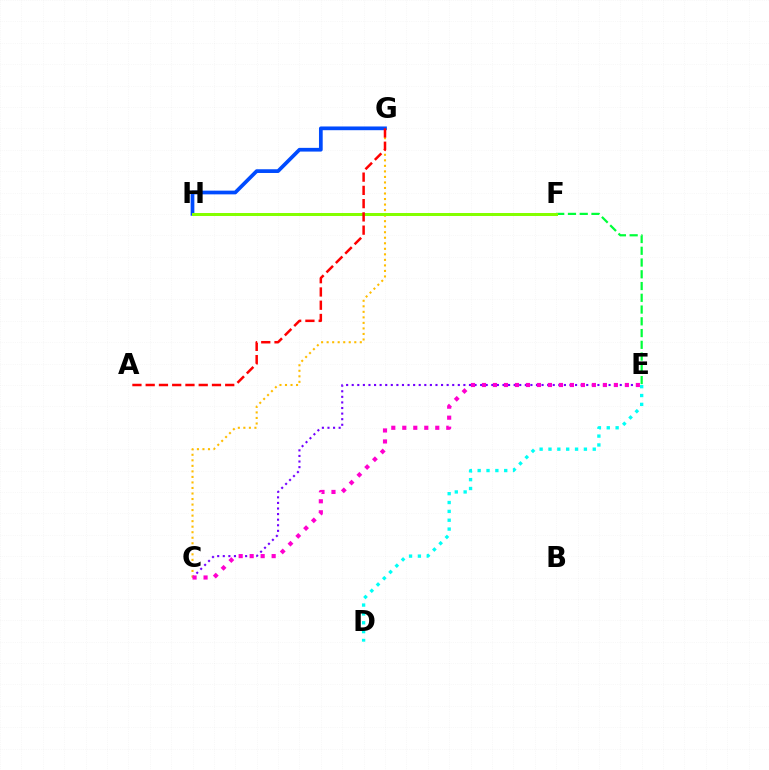{('C', 'E'): [{'color': '#7200ff', 'line_style': 'dotted', 'thickness': 1.52}, {'color': '#ff00cf', 'line_style': 'dotted', 'thickness': 2.99}], ('D', 'E'): [{'color': '#00fff6', 'line_style': 'dotted', 'thickness': 2.41}], ('E', 'F'): [{'color': '#00ff39', 'line_style': 'dashed', 'thickness': 1.6}], ('C', 'G'): [{'color': '#ffbd00', 'line_style': 'dotted', 'thickness': 1.5}], ('G', 'H'): [{'color': '#004bff', 'line_style': 'solid', 'thickness': 2.68}], ('F', 'H'): [{'color': '#84ff00', 'line_style': 'solid', 'thickness': 2.16}], ('A', 'G'): [{'color': '#ff0000', 'line_style': 'dashed', 'thickness': 1.8}]}